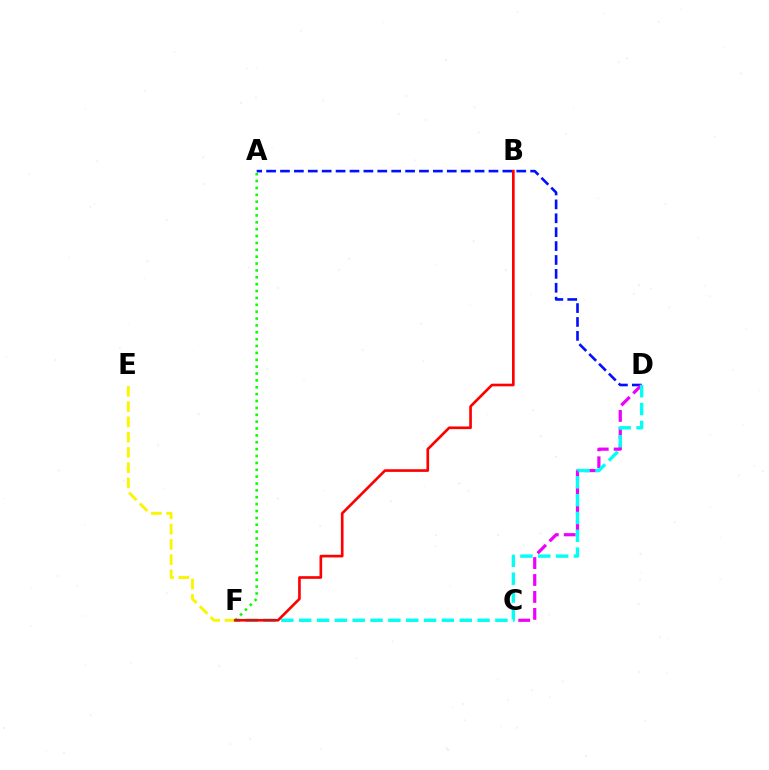{('A', 'F'): [{'color': '#08ff00', 'line_style': 'dotted', 'thickness': 1.87}], ('A', 'D'): [{'color': '#0010ff', 'line_style': 'dashed', 'thickness': 1.89}], ('C', 'D'): [{'color': '#ee00ff', 'line_style': 'dashed', 'thickness': 2.3}], ('E', 'F'): [{'color': '#fcf500', 'line_style': 'dashed', 'thickness': 2.08}], ('D', 'F'): [{'color': '#00fff6', 'line_style': 'dashed', 'thickness': 2.42}], ('B', 'F'): [{'color': '#ff0000', 'line_style': 'solid', 'thickness': 1.91}]}